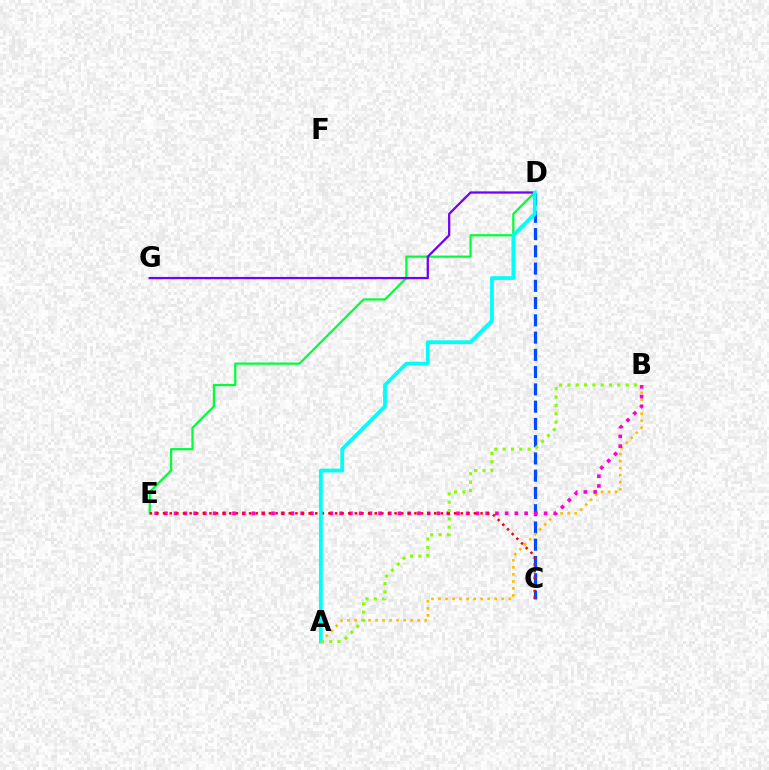{('C', 'D'): [{'color': '#004bff', 'line_style': 'dashed', 'thickness': 2.34}], ('D', 'E'): [{'color': '#00ff39', 'line_style': 'solid', 'thickness': 1.61}], ('D', 'G'): [{'color': '#7200ff', 'line_style': 'solid', 'thickness': 1.63}], ('A', 'B'): [{'color': '#ffbd00', 'line_style': 'dotted', 'thickness': 1.91}, {'color': '#84ff00', 'line_style': 'dotted', 'thickness': 2.26}], ('B', 'E'): [{'color': '#ff00cf', 'line_style': 'dotted', 'thickness': 2.65}], ('C', 'E'): [{'color': '#ff0000', 'line_style': 'dotted', 'thickness': 1.8}], ('A', 'D'): [{'color': '#00fff6', 'line_style': 'solid', 'thickness': 2.73}]}